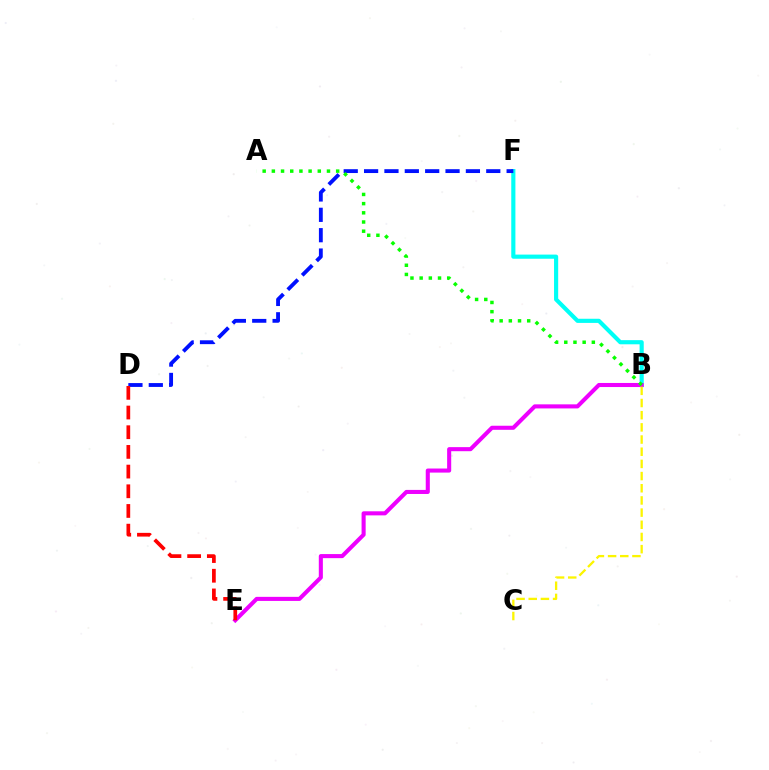{('B', 'F'): [{'color': '#00fff6', 'line_style': 'solid', 'thickness': 2.99}], ('D', 'F'): [{'color': '#0010ff', 'line_style': 'dashed', 'thickness': 2.77}], ('B', 'E'): [{'color': '#ee00ff', 'line_style': 'solid', 'thickness': 2.93}], ('A', 'B'): [{'color': '#08ff00', 'line_style': 'dotted', 'thickness': 2.5}], ('D', 'E'): [{'color': '#ff0000', 'line_style': 'dashed', 'thickness': 2.67}], ('B', 'C'): [{'color': '#fcf500', 'line_style': 'dashed', 'thickness': 1.65}]}